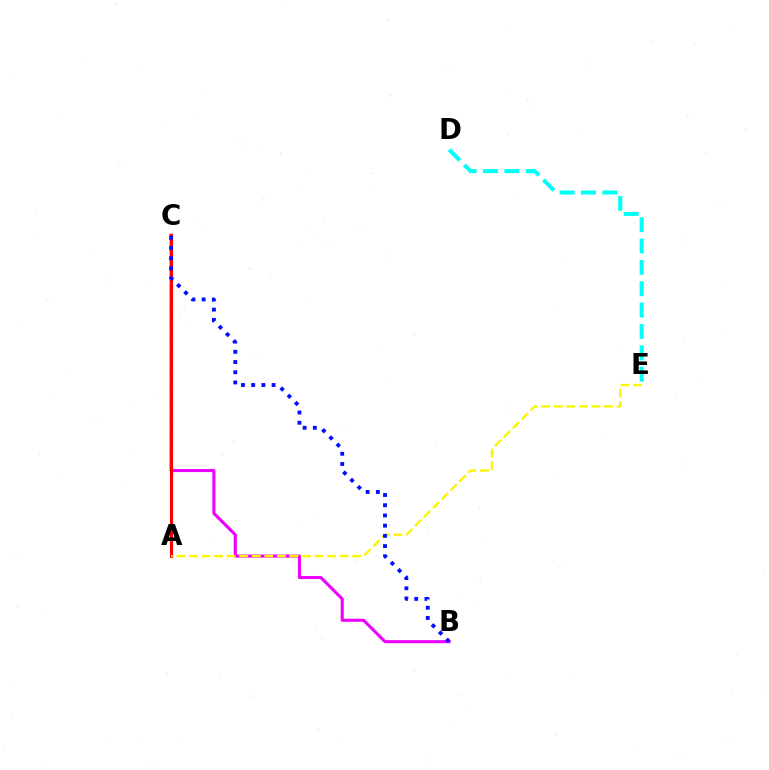{('A', 'C'): [{'color': '#08ff00', 'line_style': 'dashed', 'thickness': 2.22}, {'color': '#ff0000', 'line_style': 'solid', 'thickness': 2.23}], ('B', 'C'): [{'color': '#ee00ff', 'line_style': 'solid', 'thickness': 2.21}, {'color': '#0010ff', 'line_style': 'dotted', 'thickness': 2.77}], ('A', 'E'): [{'color': '#fcf500', 'line_style': 'dashed', 'thickness': 1.71}], ('D', 'E'): [{'color': '#00fff6', 'line_style': 'dashed', 'thickness': 2.9}]}